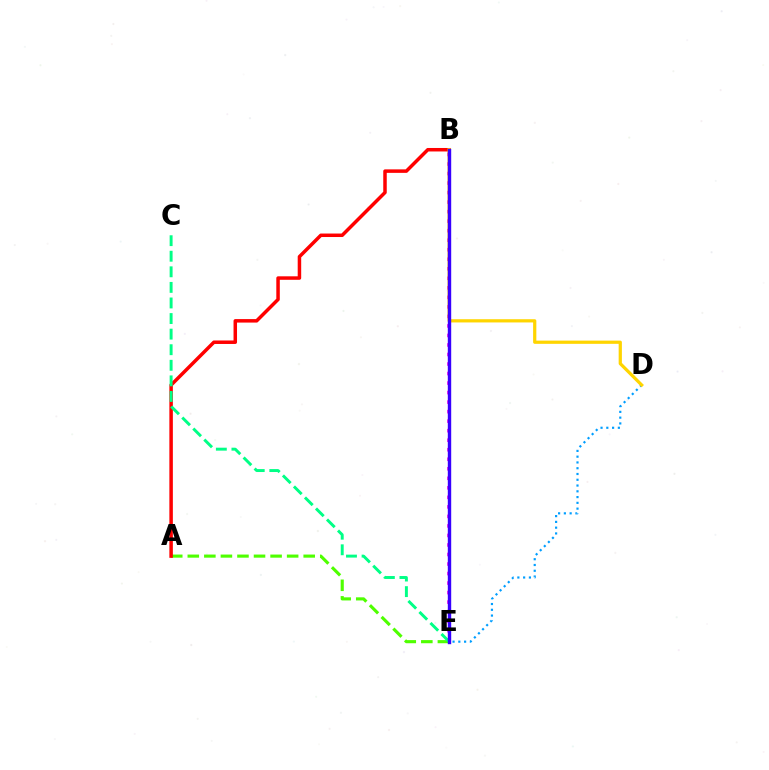{('B', 'E'): [{'color': '#ff00ed', 'line_style': 'dotted', 'thickness': 2.59}, {'color': '#3700ff', 'line_style': 'solid', 'thickness': 2.45}], ('A', 'E'): [{'color': '#4fff00', 'line_style': 'dashed', 'thickness': 2.25}], ('D', 'E'): [{'color': '#009eff', 'line_style': 'dotted', 'thickness': 1.57}], ('A', 'B'): [{'color': '#ff0000', 'line_style': 'solid', 'thickness': 2.52}], ('B', 'D'): [{'color': '#ffd500', 'line_style': 'solid', 'thickness': 2.32}], ('C', 'E'): [{'color': '#00ff86', 'line_style': 'dashed', 'thickness': 2.12}]}